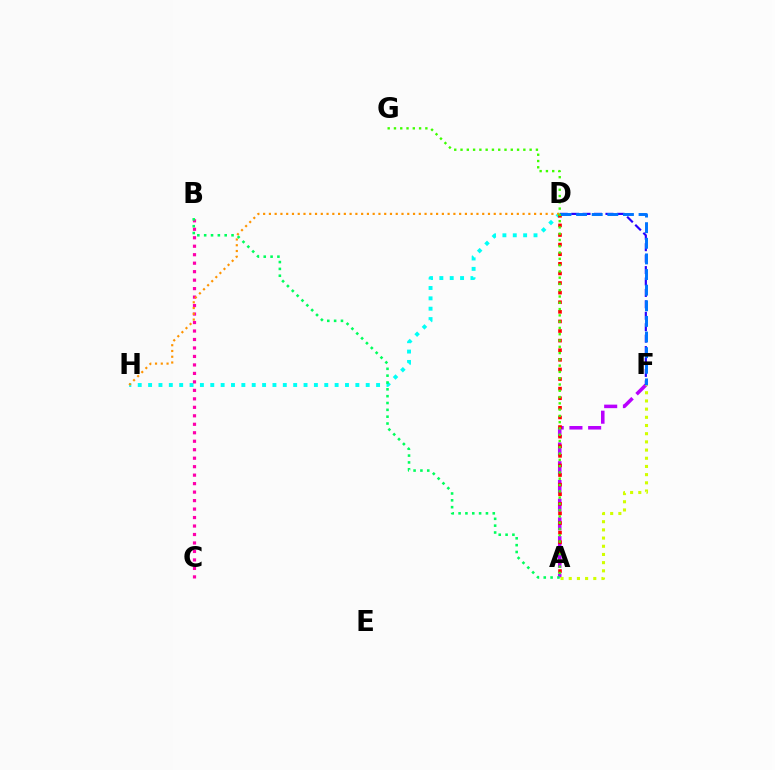{('D', 'H'): [{'color': '#00fff6', 'line_style': 'dotted', 'thickness': 2.82}, {'color': '#ff9400', 'line_style': 'dotted', 'thickness': 1.57}], ('B', 'C'): [{'color': '#ff00ac', 'line_style': 'dotted', 'thickness': 2.3}], ('A', 'F'): [{'color': '#b900ff', 'line_style': 'dashed', 'thickness': 2.54}, {'color': '#d1ff00', 'line_style': 'dotted', 'thickness': 2.22}], ('D', 'F'): [{'color': '#2500ff', 'line_style': 'dashed', 'thickness': 1.55}, {'color': '#0074ff', 'line_style': 'dashed', 'thickness': 2.12}], ('A', 'D'): [{'color': '#ff0000', 'line_style': 'dotted', 'thickness': 2.61}], ('A', 'B'): [{'color': '#00ff5c', 'line_style': 'dotted', 'thickness': 1.86}], ('A', 'G'): [{'color': '#3dff00', 'line_style': 'dotted', 'thickness': 1.71}]}